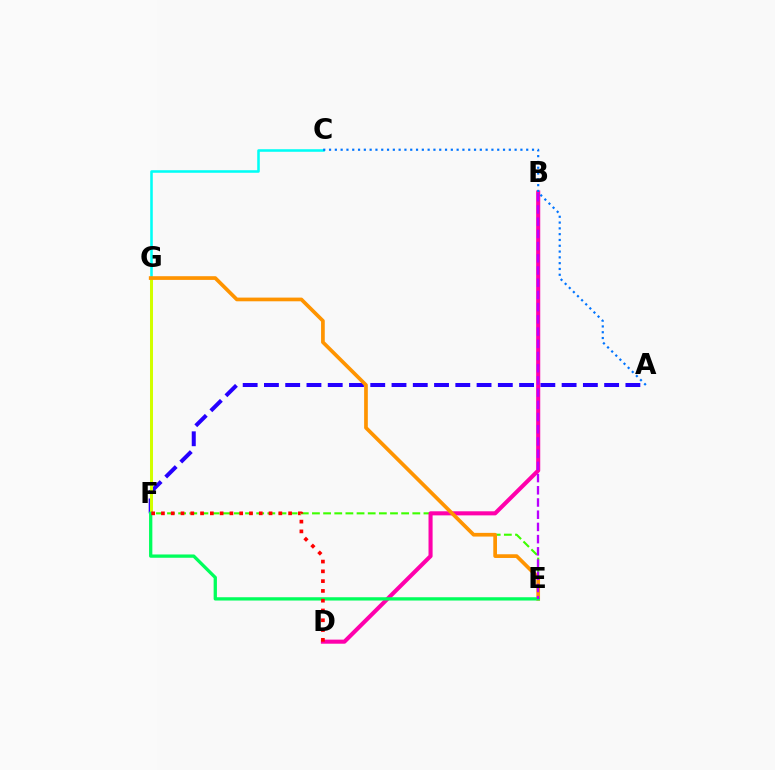{('C', 'G'): [{'color': '#00fff6', 'line_style': 'solid', 'thickness': 1.84}], ('A', 'F'): [{'color': '#2500ff', 'line_style': 'dashed', 'thickness': 2.89}], ('E', 'F'): [{'color': '#3dff00', 'line_style': 'dashed', 'thickness': 1.51}, {'color': '#00ff5c', 'line_style': 'solid', 'thickness': 2.37}], ('F', 'G'): [{'color': '#d1ff00', 'line_style': 'solid', 'thickness': 2.17}], ('B', 'D'): [{'color': '#ff00ac', 'line_style': 'solid', 'thickness': 2.94}], ('E', 'G'): [{'color': '#ff9400', 'line_style': 'solid', 'thickness': 2.66}], ('B', 'E'): [{'color': '#b900ff', 'line_style': 'dashed', 'thickness': 1.66}], ('A', 'C'): [{'color': '#0074ff', 'line_style': 'dotted', 'thickness': 1.58}], ('D', 'F'): [{'color': '#ff0000', 'line_style': 'dotted', 'thickness': 2.66}]}